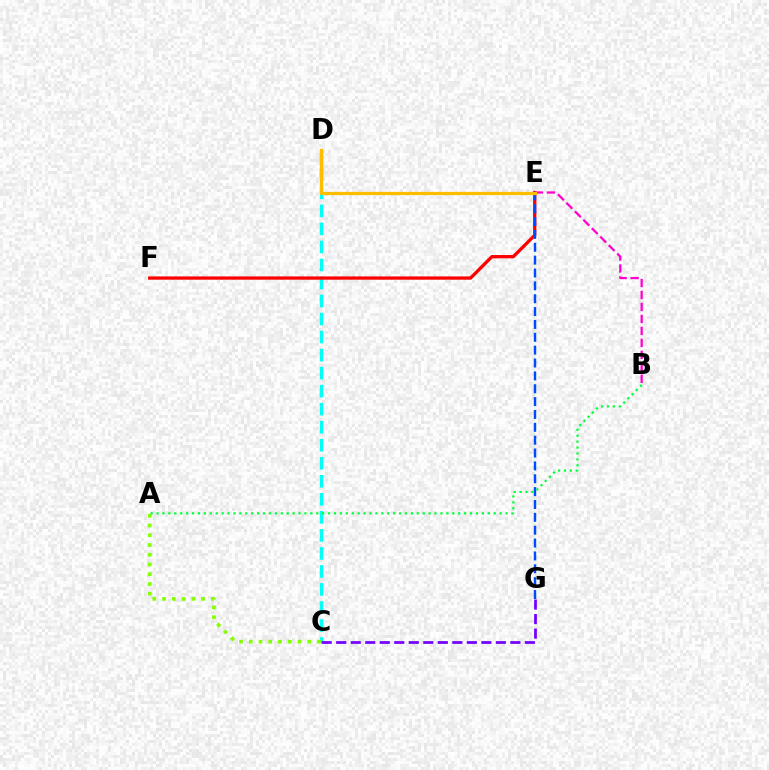{('C', 'D'): [{'color': '#00fff6', 'line_style': 'dashed', 'thickness': 2.45}], ('A', 'C'): [{'color': '#84ff00', 'line_style': 'dotted', 'thickness': 2.65}], ('E', 'F'): [{'color': '#ff0000', 'line_style': 'solid', 'thickness': 2.37}], ('B', 'E'): [{'color': '#ff00cf', 'line_style': 'dashed', 'thickness': 1.63}], ('C', 'G'): [{'color': '#7200ff', 'line_style': 'dashed', 'thickness': 1.97}], ('E', 'G'): [{'color': '#004bff', 'line_style': 'dashed', 'thickness': 1.75}], ('D', 'E'): [{'color': '#ffbd00', 'line_style': 'solid', 'thickness': 2.34}], ('A', 'B'): [{'color': '#00ff39', 'line_style': 'dotted', 'thickness': 1.61}]}